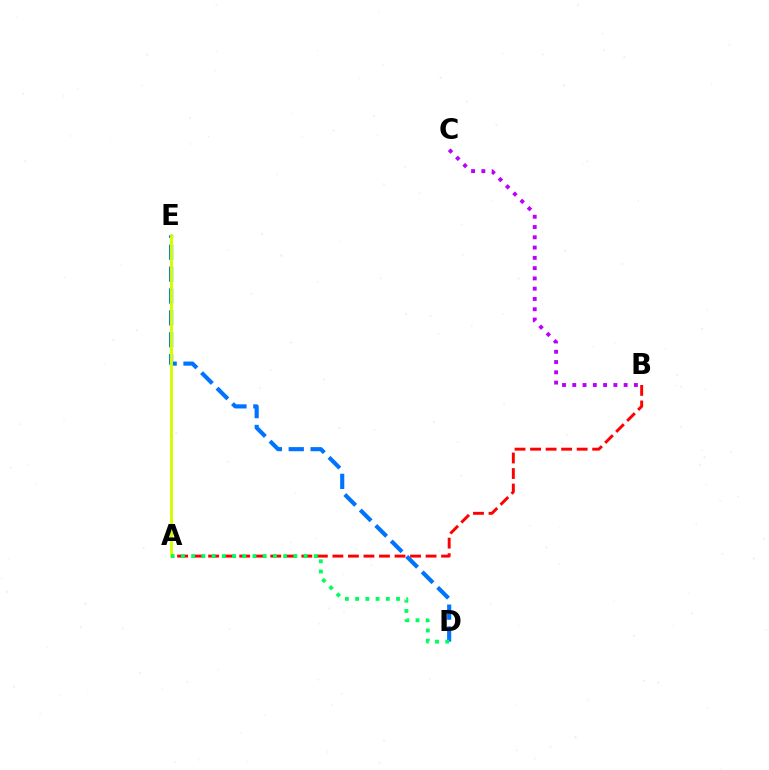{('B', 'C'): [{'color': '#b900ff', 'line_style': 'dotted', 'thickness': 2.79}], ('D', 'E'): [{'color': '#0074ff', 'line_style': 'dashed', 'thickness': 2.97}], ('A', 'E'): [{'color': '#d1ff00', 'line_style': 'solid', 'thickness': 2.12}], ('A', 'B'): [{'color': '#ff0000', 'line_style': 'dashed', 'thickness': 2.11}], ('A', 'D'): [{'color': '#00ff5c', 'line_style': 'dotted', 'thickness': 2.78}]}